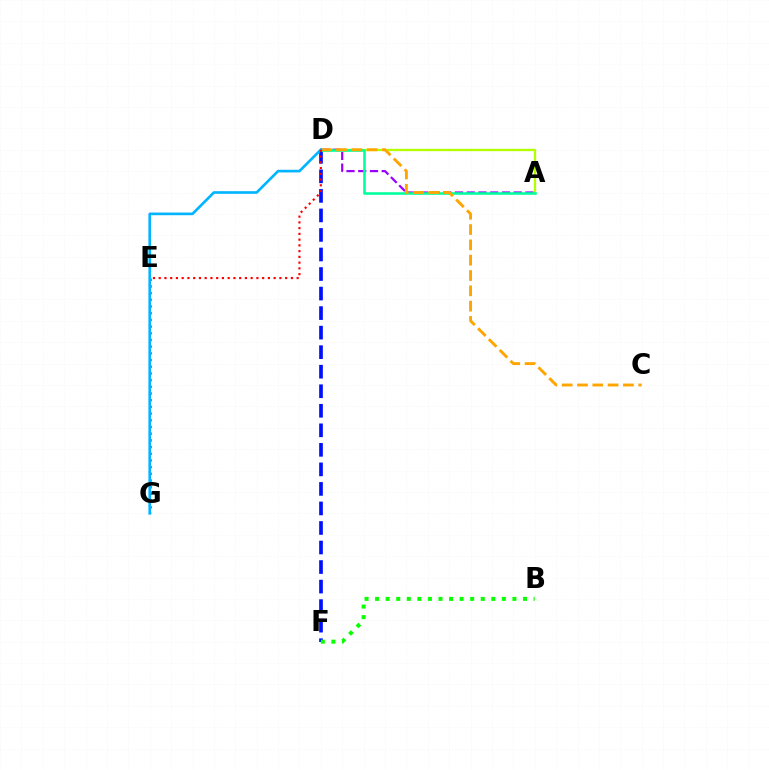{('D', 'F'): [{'color': '#0010ff', 'line_style': 'dashed', 'thickness': 2.65}], ('B', 'F'): [{'color': '#08ff00', 'line_style': 'dotted', 'thickness': 2.87}], ('A', 'D'): [{'color': '#b3ff00', 'line_style': 'solid', 'thickness': 1.67}, {'color': '#9b00ff', 'line_style': 'dashed', 'thickness': 1.59}, {'color': '#00ff9d', 'line_style': 'solid', 'thickness': 1.86}], ('E', 'G'): [{'color': '#ff00bd', 'line_style': 'dotted', 'thickness': 1.82}], ('C', 'D'): [{'color': '#ffa500', 'line_style': 'dashed', 'thickness': 2.08}], ('D', 'G'): [{'color': '#00b5ff', 'line_style': 'solid', 'thickness': 1.9}], ('D', 'E'): [{'color': '#ff0000', 'line_style': 'dotted', 'thickness': 1.56}]}